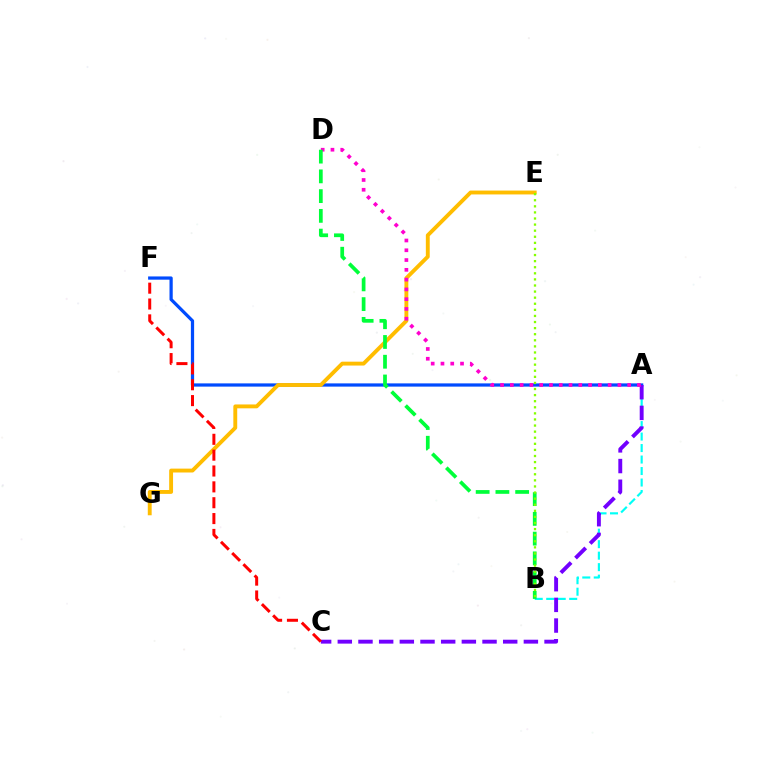{('A', 'F'): [{'color': '#004bff', 'line_style': 'solid', 'thickness': 2.33}], ('E', 'G'): [{'color': '#ffbd00', 'line_style': 'solid', 'thickness': 2.79}], ('A', 'B'): [{'color': '#00fff6', 'line_style': 'dashed', 'thickness': 1.56}], ('A', 'C'): [{'color': '#7200ff', 'line_style': 'dashed', 'thickness': 2.81}], ('A', 'D'): [{'color': '#ff00cf', 'line_style': 'dotted', 'thickness': 2.66}], ('B', 'D'): [{'color': '#00ff39', 'line_style': 'dashed', 'thickness': 2.68}], ('B', 'E'): [{'color': '#84ff00', 'line_style': 'dotted', 'thickness': 1.65}], ('C', 'F'): [{'color': '#ff0000', 'line_style': 'dashed', 'thickness': 2.15}]}